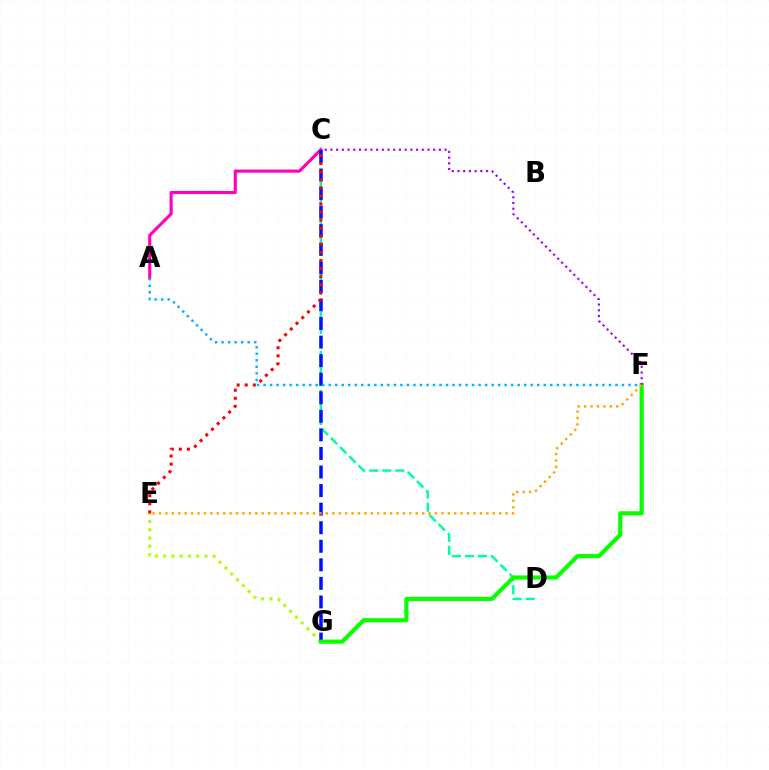{('A', 'C'): [{'color': '#ff00bd', 'line_style': 'solid', 'thickness': 2.24}], ('C', 'D'): [{'color': '#00ff9d', 'line_style': 'dashed', 'thickness': 1.77}], ('E', 'G'): [{'color': '#b3ff00', 'line_style': 'dotted', 'thickness': 2.24}], ('C', 'G'): [{'color': '#0010ff', 'line_style': 'dashed', 'thickness': 2.52}], ('F', 'G'): [{'color': '#08ff00', 'line_style': 'solid', 'thickness': 3.0}], ('C', 'E'): [{'color': '#ff0000', 'line_style': 'dotted', 'thickness': 2.19}], ('C', 'F'): [{'color': '#9b00ff', 'line_style': 'dotted', 'thickness': 1.55}], ('A', 'F'): [{'color': '#00b5ff', 'line_style': 'dotted', 'thickness': 1.77}], ('E', 'F'): [{'color': '#ffa500', 'line_style': 'dotted', 'thickness': 1.74}]}